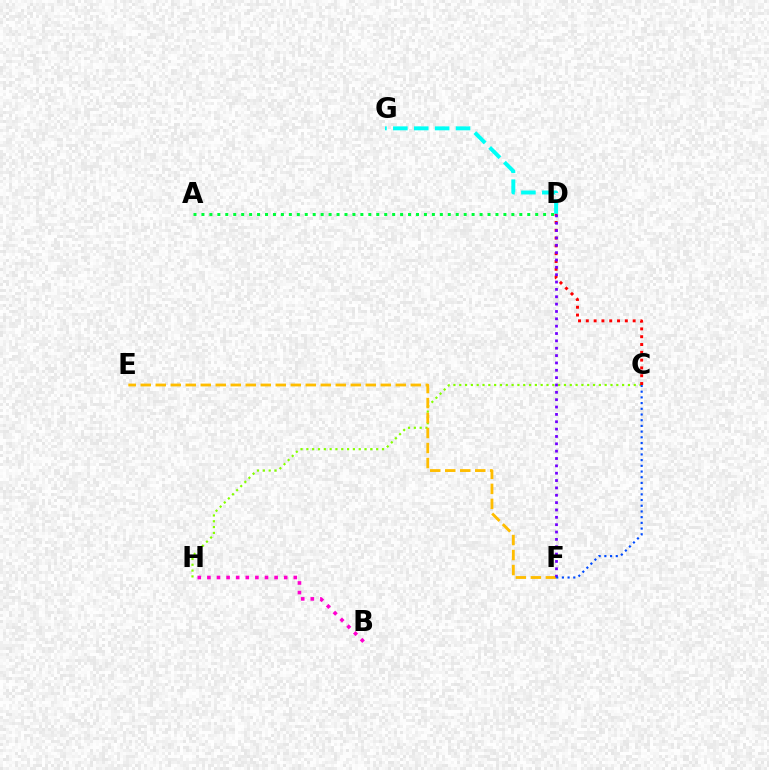{('B', 'H'): [{'color': '#ff00cf', 'line_style': 'dotted', 'thickness': 2.61}], ('C', 'H'): [{'color': '#84ff00', 'line_style': 'dotted', 'thickness': 1.58}], ('A', 'D'): [{'color': '#00ff39', 'line_style': 'dotted', 'thickness': 2.16}], ('D', 'G'): [{'color': '#00fff6', 'line_style': 'dashed', 'thickness': 2.84}], ('C', 'D'): [{'color': '#ff0000', 'line_style': 'dotted', 'thickness': 2.12}], ('E', 'F'): [{'color': '#ffbd00', 'line_style': 'dashed', 'thickness': 2.04}], ('D', 'F'): [{'color': '#7200ff', 'line_style': 'dotted', 'thickness': 2.0}], ('C', 'F'): [{'color': '#004bff', 'line_style': 'dotted', 'thickness': 1.55}]}